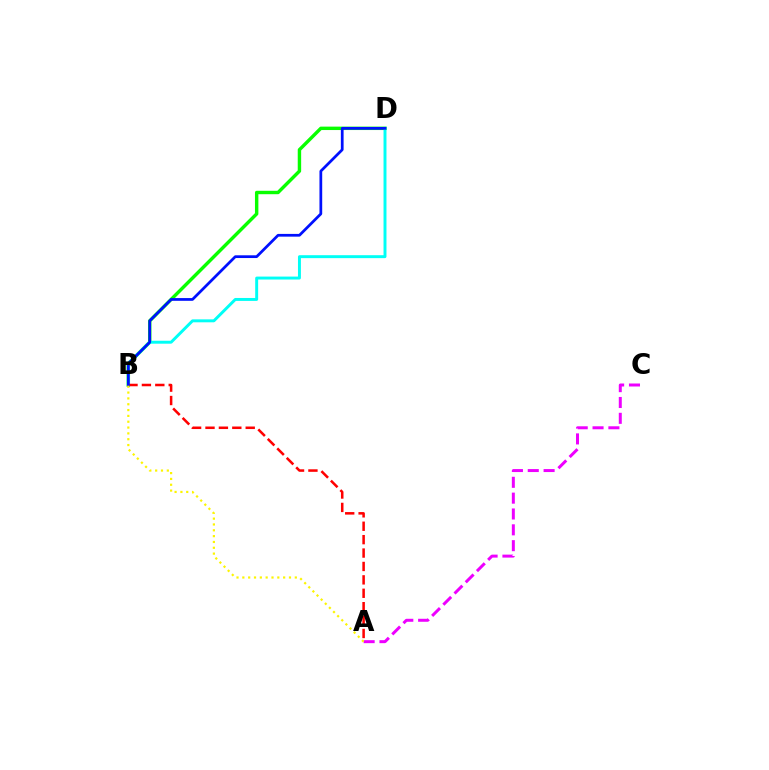{('B', 'D'): [{'color': '#08ff00', 'line_style': 'solid', 'thickness': 2.46}, {'color': '#00fff6', 'line_style': 'solid', 'thickness': 2.12}, {'color': '#0010ff', 'line_style': 'solid', 'thickness': 1.97}], ('A', 'C'): [{'color': '#ee00ff', 'line_style': 'dashed', 'thickness': 2.15}], ('A', 'B'): [{'color': '#ff0000', 'line_style': 'dashed', 'thickness': 1.82}, {'color': '#fcf500', 'line_style': 'dotted', 'thickness': 1.58}]}